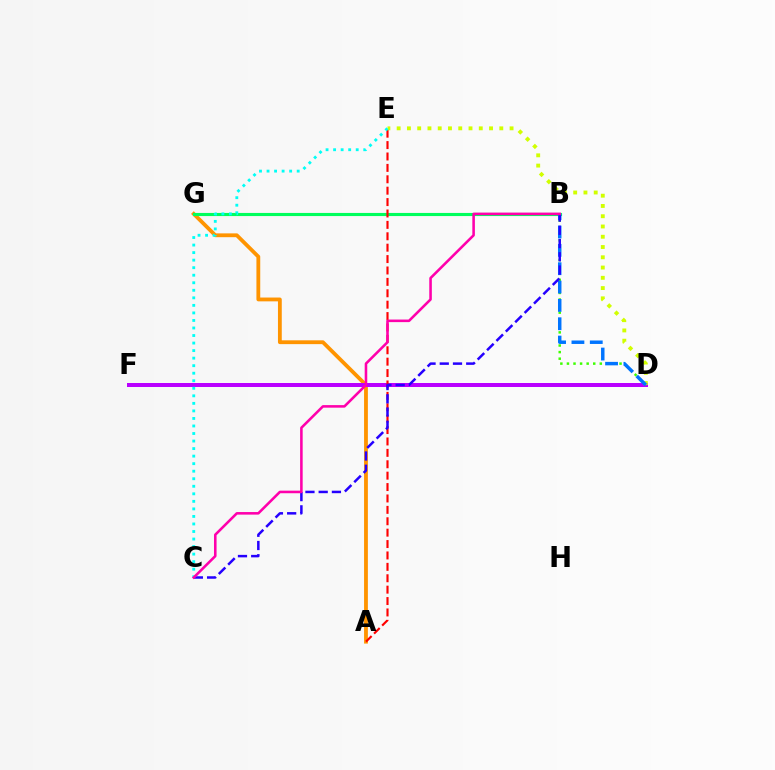{('A', 'G'): [{'color': '#ff9400', 'line_style': 'solid', 'thickness': 2.74}], ('D', 'F'): [{'color': '#b900ff', 'line_style': 'solid', 'thickness': 2.88}], ('B', 'G'): [{'color': '#00ff5c', 'line_style': 'solid', 'thickness': 2.25}], ('A', 'E'): [{'color': '#ff0000', 'line_style': 'dashed', 'thickness': 1.55}], ('B', 'D'): [{'color': '#3dff00', 'line_style': 'dotted', 'thickness': 1.79}, {'color': '#0074ff', 'line_style': 'dashed', 'thickness': 2.49}], ('D', 'E'): [{'color': '#d1ff00', 'line_style': 'dotted', 'thickness': 2.79}], ('B', 'C'): [{'color': '#2500ff', 'line_style': 'dashed', 'thickness': 1.8}, {'color': '#ff00ac', 'line_style': 'solid', 'thickness': 1.85}], ('C', 'E'): [{'color': '#00fff6', 'line_style': 'dotted', 'thickness': 2.05}]}